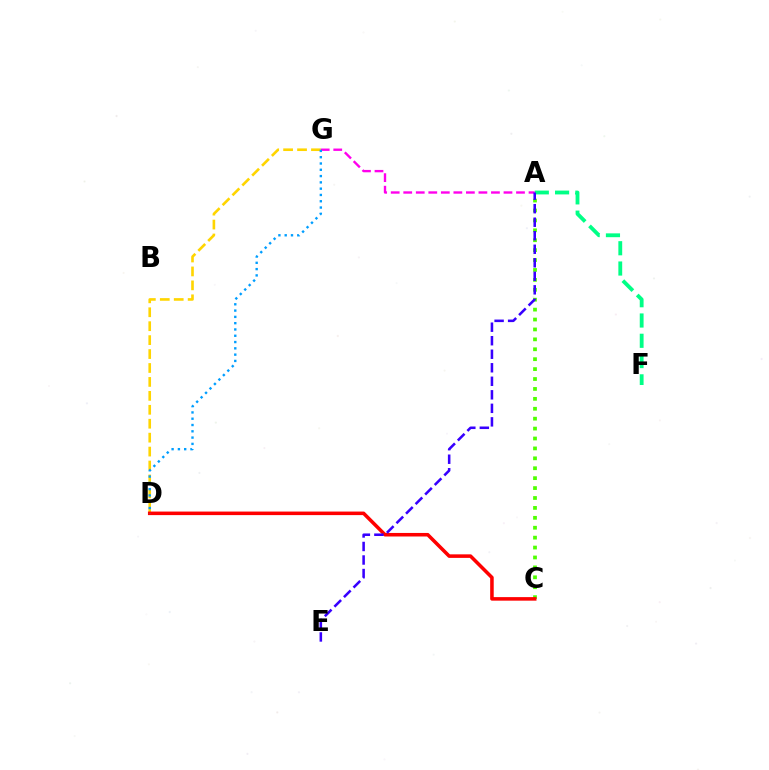{('A', 'F'): [{'color': '#00ff86', 'line_style': 'dashed', 'thickness': 2.76}], ('A', 'C'): [{'color': '#4fff00', 'line_style': 'dotted', 'thickness': 2.69}], ('D', 'G'): [{'color': '#ffd500', 'line_style': 'dashed', 'thickness': 1.89}, {'color': '#009eff', 'line_style': 'dotted', 'thickness': 1.71}], ('C', 'D'): [{'color': '#ff0000', 'line_style': 'solid', 'thickness': 2.55}], ('A', 'G'): [{'color': '#ff00ed', 'line_style': 'dashed', 'thickness': 1.7}], ('A', 'E'): [{'color': '#3700ff', 'line_style': 'dashed', 'thickness': 1.84}]}